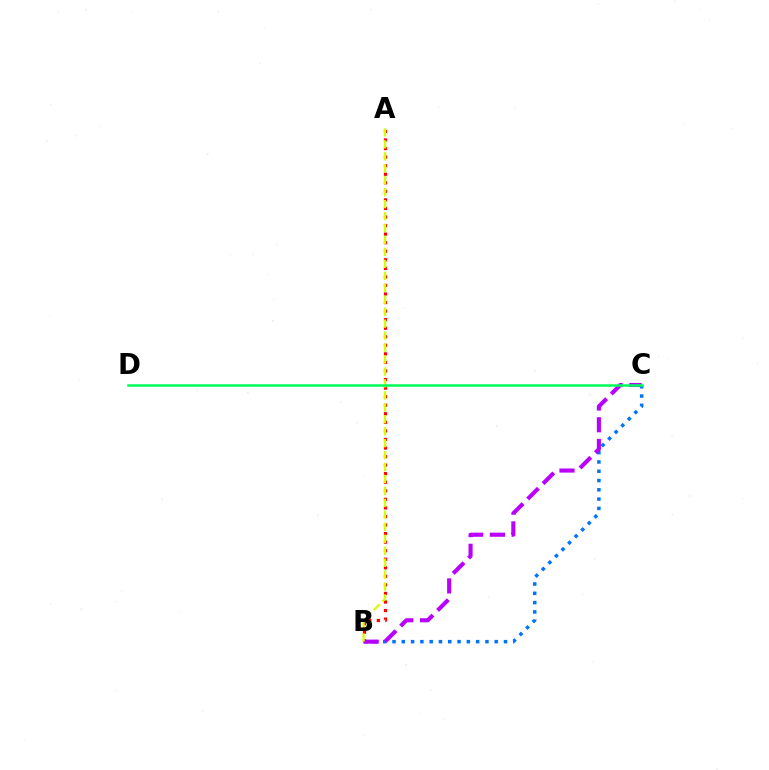{('B', 'C'): [{'color': '#0074ff', 'line_style': 'dotted', 'thickness': 2.52}, {'color': '#b900ff', 'line_style': 'dashed', 'thickness': 2.95}], ('A', 'B'): [{'color': '#ff0000', 'line_style': 'dotted', 'thickness': 2.32}, {'color': '#d1ff00', 'line_style': 'dashed', 'thickness': 1.62}], ('C', 'D'): [{'color': '#00ff5c', 'line_style': 'solid', 'thickness': 1.82}]}